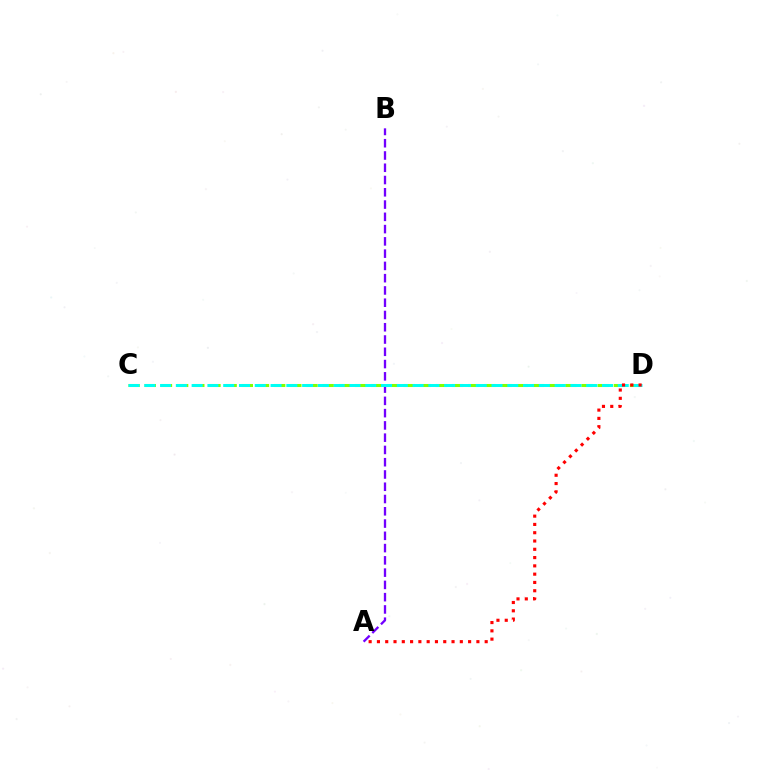{('C', 'D'): [{'color': '#84ff00', 'line_style': 'dashed', 'thickness': 2.2}, {'color': '#00fff6', 'line_style': 'dashed', 'thickness': 2.14}], ('A', 'B'): [{'color': '#7200ff', 'line_style': 'dashed', 'thickness': 1.67}], ('A', 'D'): [{'color': '#ff0000', 'line_style': 'dotted', 'thickness': 2.25}]}